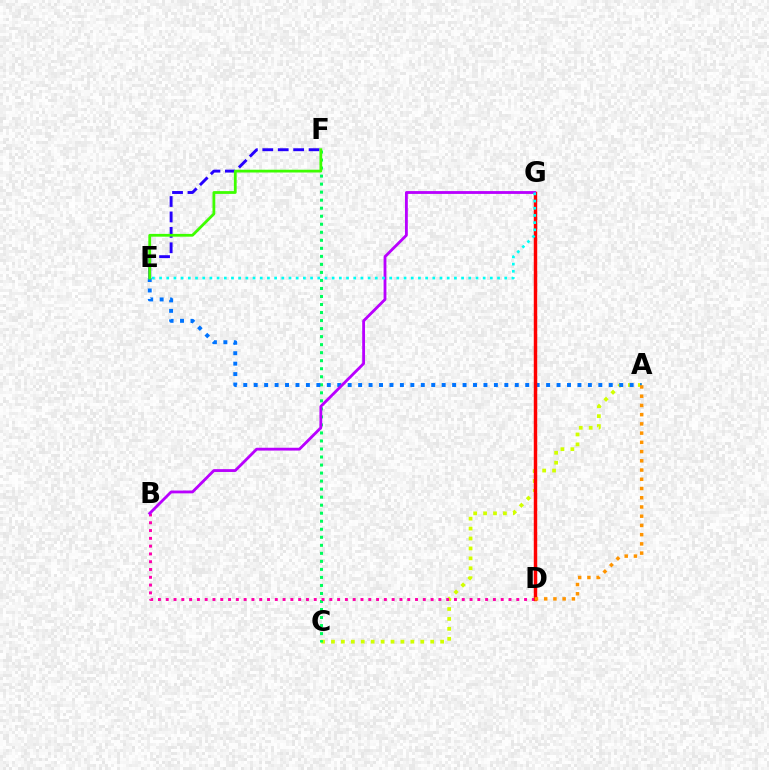{('A', 'C'): [{'color': '#d1ff00', 'line_style': 'dotted', 'thickness': 2.7}], ('C', 'F'): [{'color': '#00ff5c', 'line_style': 'dotted', 'thickness': 2.18}], ('B', 'D'): [{'color': '#ff00ac', 'line_style': 'dotted', 'thickness': 2.12}], ('E', 'F'): [{'color': '#2500ff', 'line_style': 'dashed', 'thickness': 2.1}, {'color': '#3dff00', 'line_style': 'solid', 'thickness': 2.0}], ('A', 'E'): [{'color': '#0074ff', 'line_style': 'dotted', 'thickness': 2.84}], ('D', 'G'): [{'color': '#ff0000', 'line_style': 'solid', 'thickness': 2.49}], ('B', 'G'): [{'color': '#b900ff', 'line_style': 'solid', 'thickness': 2.03}], ('E', 'G'): [{'color': '#00fff6', 'line_style': 'dotted', 'thickness': 1.95}], ('A', 'D'): [{'color': '#ff9400', 'line_style': 'dotted', 'thickness': 2.51}]}